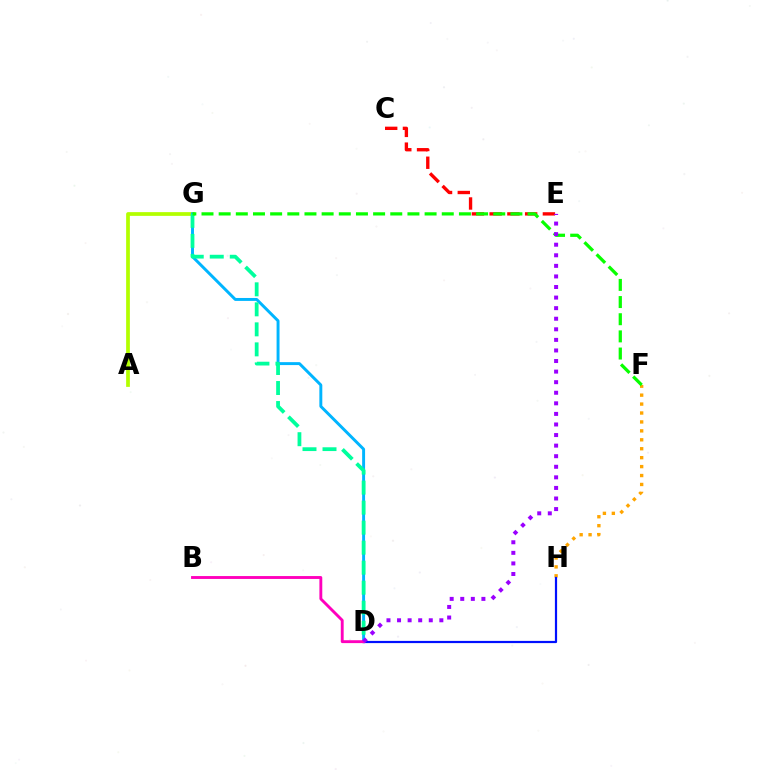{('F', 'H'): [{'color': '#ffa500', 'line_style': 'dotted', 'thickness': 2.43}], ('A', 'G'): [{'color': '#b3ff00', 'line_style': 'solid', 'thickness': 2.69}], ('D', 'G'): [{'color': '#00b5ff', 'line_style': 'solid', 'thickness': 2.12}, {'color': '#00ff9d', 'line_style': 'dashed', 'thickness': 2.72}], ('D', 'H'): [{'color': '#0010ff', 'line_style': 'solid', 'thickness': 1.59}], ('C', 'E'): [{'color': '#ff0000', 'line_style': 'dashed', 'thickness': 2.41}], ('F', 'G'): [{'color': '#08ff00', 'line_style': 'dashed', 'thickness': 2.33}], ('B', 'D'): [{'color': '#ff00bd', 'line_style': 'solid', 'thickness': 2.07}], ('D', 'E'): [{'color': '#9b00ff', 'line_style': 'dotted', 'thickness': 2.87}]}